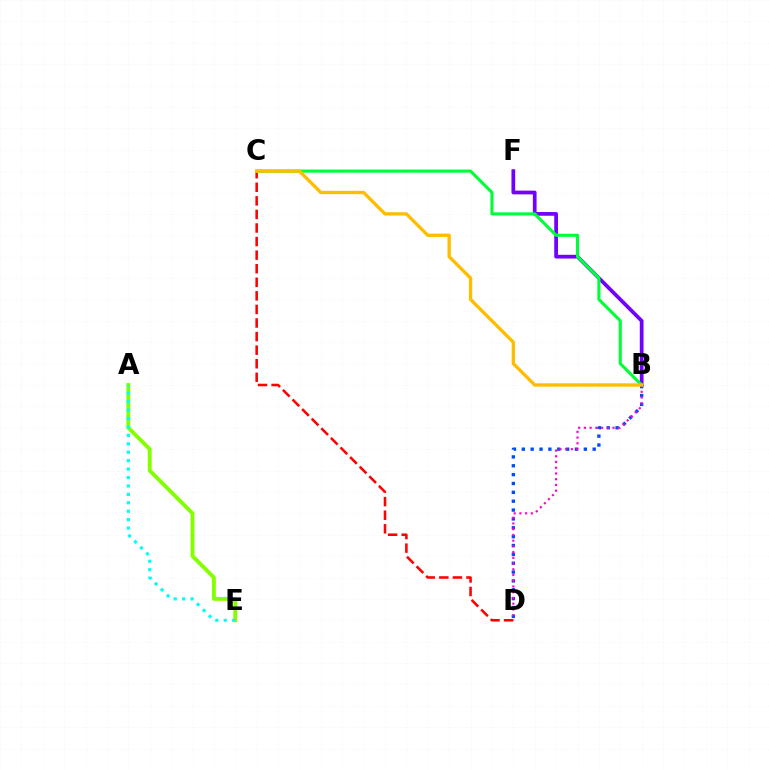{('A', 'E'): [{'color': '#84ff00', 'line_style': 'solid', 'thickness': 2.79}, {'color': '#00fff6', 'line_style': 'dotted', 'thickness': 2.29}], ('C', 'D'): [{'color': '#ff0000', 'line_style': 'dashed', 'thickness': 1.84}], ('B', 'F'): [{'color': '#7200ff', 'line_style': 'solid', 'thickness': 2.69}], ('B', 'C'): [{'color': '#00ff39', 'line_style': 'solid', 'thickness': 2.24}, {'color': '#ffbd00', 'line_style': 'solid', 'thickness': 2.41}], ('B', 'D'): [{'color': '#004bff', 'line_style': 'dotted', 'thickness': 2.41}, {'color': '#ff00cf', 'line_style': 'dotted', 'thickness': 1.56}]}